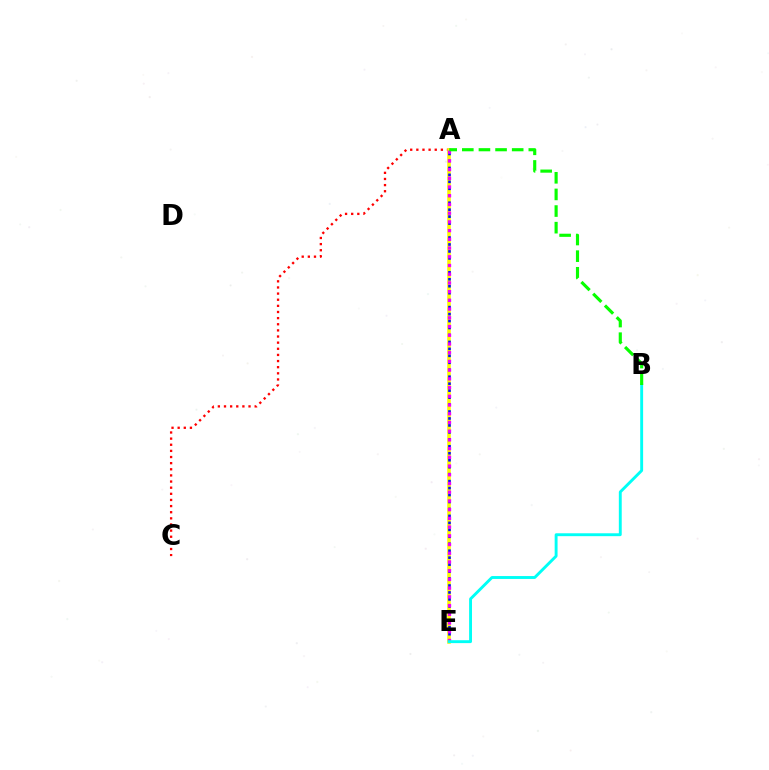{('A', 'C'): [{'color': '#ff0000', 'line_style': 'dotted', 'thickness': 1.67}], ('A', 'E'): [{'color': '#fcf500', 'line_style': 'solid', 'thickness': 2.58}, {'color': '#0010ff', 'line_style': 'dotted', 'thickness': 1.89}, {'color': '#ee00ff', 'line_style': 'dotted', 'thickness': 2.37}], ('B', 'E'): [{'color': '#00fff6', 'line_style': 'solid', 'thickness': 2.08}], ('A', 'B'): [{'color': '#08ff00', 'line_style': 'dashed', 'thickness': 2.26}]}